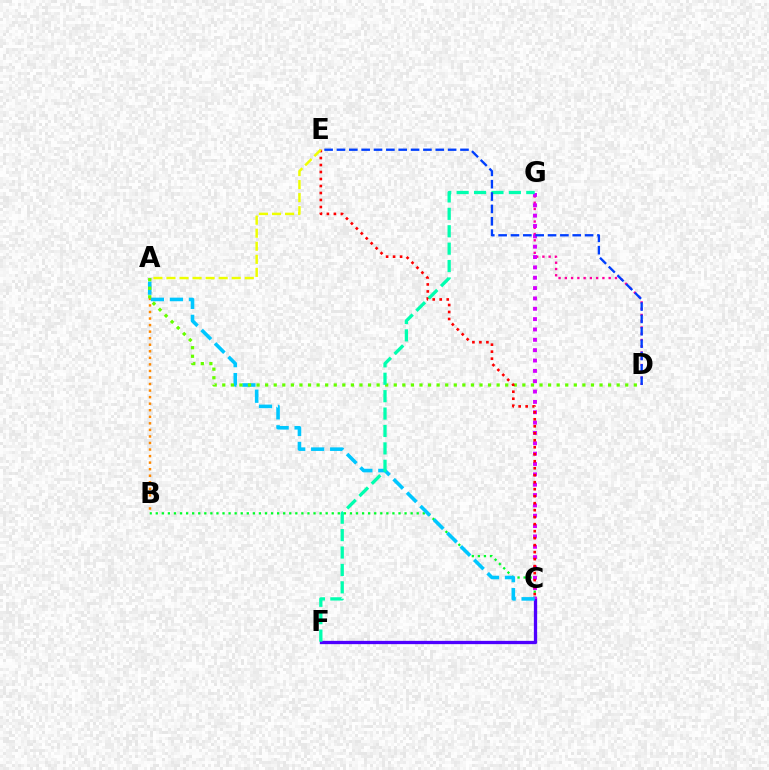{('A', 'B'): [{'color': '#ff8800', 'line_style': 'dotted', 'thickness': 1.78}], ('B', 'C'): [{'color': '#00ff27', 'line_style': 'dotted', 'thickness': 1.65}], ('D', 'G'): [{'color': '#ff00a0', 'line_style': 'dotted', 'thickness': 1.7}], ('C', 'F'): [{'color': '#4f00ff', 'line_style': 'solid', 'thickness': 2.37}], ('C', 'G'): [{'color': '#d600ff', 'line_style': 'dotted', 'thickness': 2.81}], ('A', 'C'): [{'color': '#00c7ff', 'line_style': 'dashed', 'thickness': 2.58}], ('A', 'D'): [{'color': '#66ff00', 'line_style': 'dotted', 'thickness': 2.33}], ('C', 'E'): [{'color': '#ff0000', 'line_style': 'dotted', 'thickness': 1.9}], ('F', 'G'): [{'color': '#00ffaf', 'line_style': 'dashed', 'thickness': 2.36}], ('D', 'E'): [{'color': '#003fff', 'line_style': 'dashed', 'thickness': 1.68}], ('A', 'E'): [{'color': '#eeff00', 'line_style': 'dashed', 'thickness': 1.77}]}